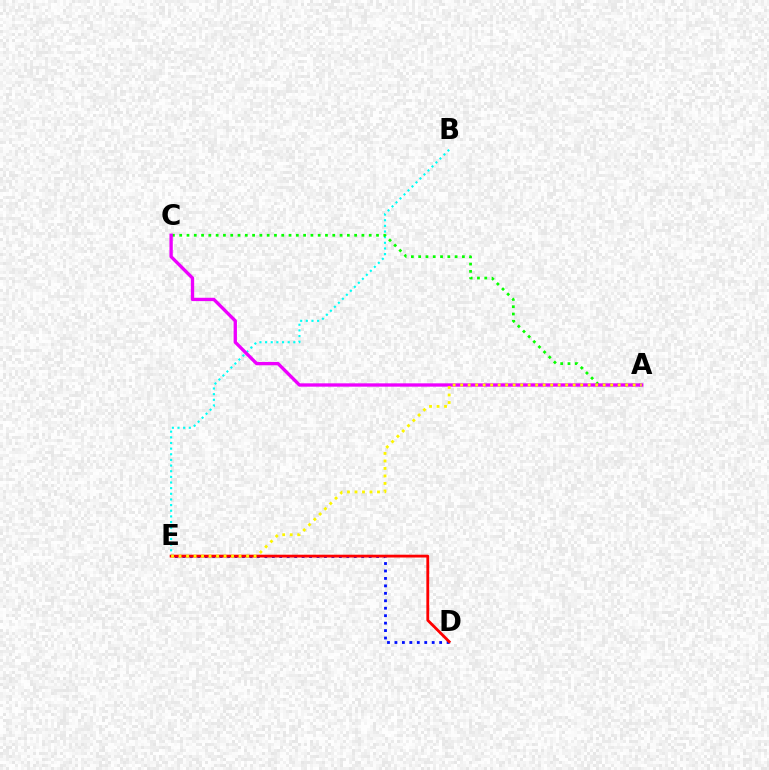{('B', 'E'): [{'color': '#00fff6', 'line_style': 'dotted', 'thickness': 1.53}], ('D', 'E'): [{'color': '#0010ff', 'line_style': 'dotted', 'thickness': 2.02}, {'color': '#ff0000', 'line_style': 'solid', 'thickness': 2.02}], ('A', 'C'): [{'color': '#08ff00', 'line_style': 'dotted', 'thickness': 1.98}, {'color': '#ee00ff', 'line_style': 'solid', 'thickness': 2.4}], ('A', 'E'): [{'color': '#fcf500', 'line_style': 'dotted', 'thickness': 2.04}]}